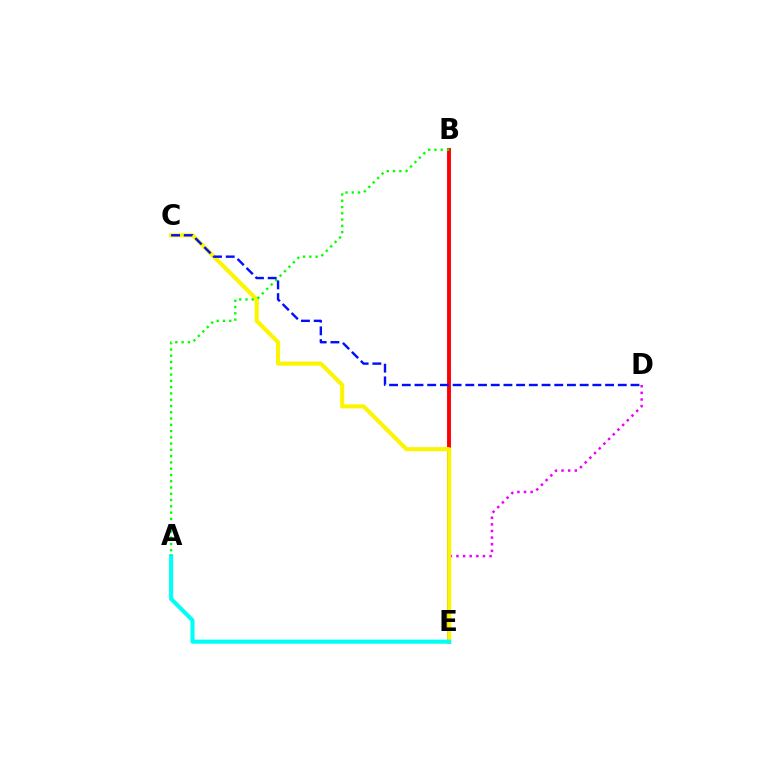{('B', 'E'): [{'color': '#ff0000', 'line_style': 'solid', 'thickness': 2.8}], ('D', 'E'): [{'color': '#ee00ff', 'line_style': 'dotted', 'thickness': 1.8}], ('C', 'E'): [{'color': '#fcf500', 'line_style': 'solid', 'thickness': 2.95}], ('A', 'E'): [{'color': '#00fff6', 'line_style': 'solid', 'thickness': 2.94}], ('A', 'B'): [{'color': '#08ff00', 'line_style': 'dotted', 'thickness': 1.7}], ('C', 'D'): [{'color': '#0010ff', 'line_style': 'dashed', 'thickness': 1.73}]}